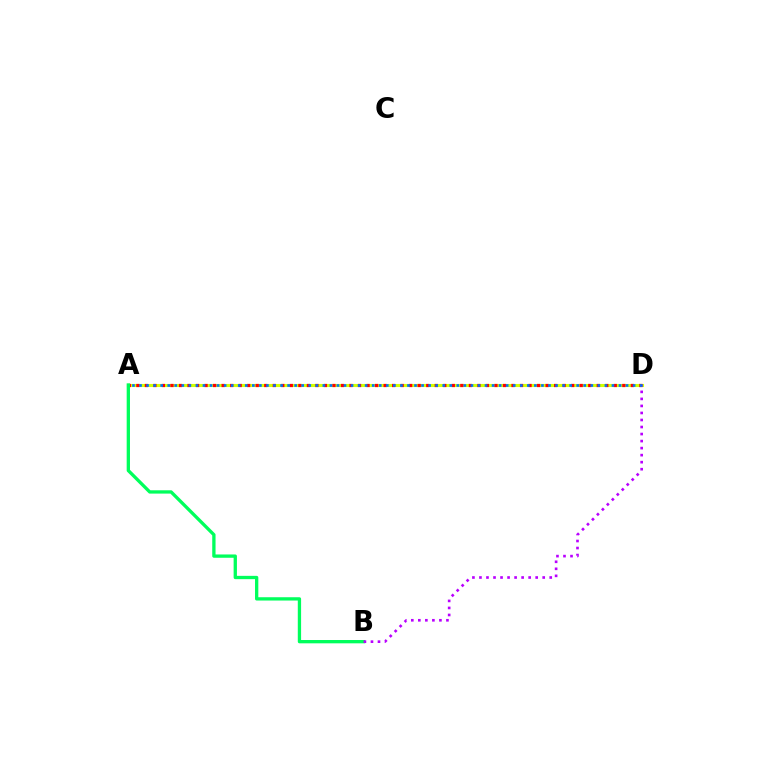{('A', 'D'): [{'color': '#d1ff00', 'line_style': 'solid', 'thickness': 2.24}, {'color': '#ff0000', 'line_style': 'dotted', 'thickness': 2.32}, {'color': '#0074ff', 'line_style': 'dotted', 'thickness': 1.92}], ('A', 'B'): [{'color': '#00ff5c', 'line_style': 'solid', 'thickness': 2.38}], ('B', 'D'): [{'color': '#b900ff', 'line_style': 'dotted', 'thickness': 1.91}]}